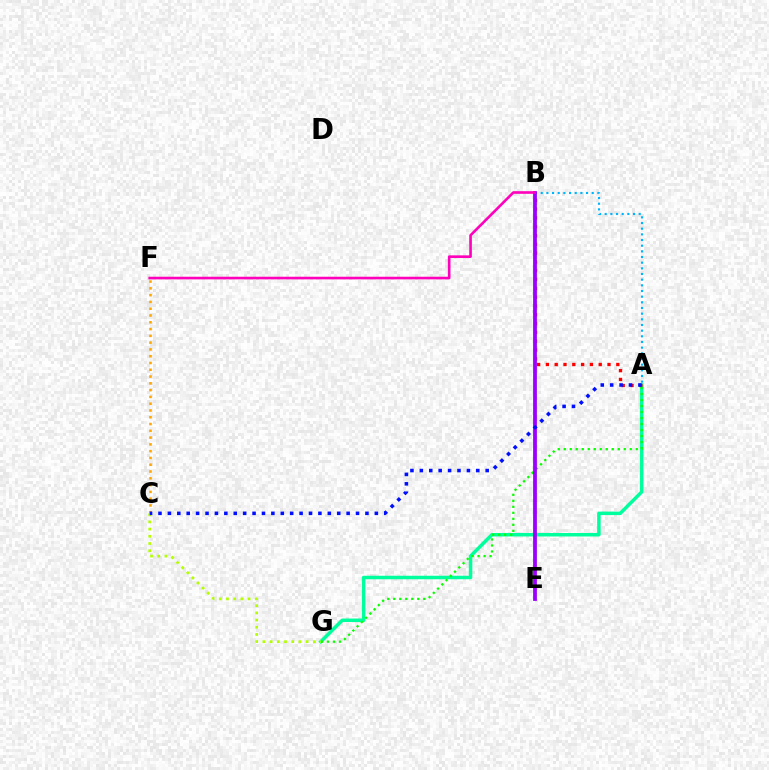{('C', 'F'): [{'color': '#ffa500', 'line_style': 'dotted', 'thickness': 1.84}], ('A', 'G'): [{'color': '#00ff9d', 'line_style': 'solid', 'thickness': 2.51}, {'color': '#08ff00', 'line_style': 'dotted', 'thickness': 1.63}], ('A', 'B'): [{'color': '#ff0000', 'line_style': 'dotted', 'thickness': 2.39}, {'color': '#00b5ff', 'line_style': 'dotted', 'thickness': 1.54}], ('C', 'G'): [{'color': '#b3ff00', 'line_style': 'dotted', 'thickness': 1.96}], ('B', 'E'): [{'color': '#9b00ff', 'line_style': 'solid', 'thickness': 2.73}], ('A', 'C'): [{'color': '#0010ff', 'line_style': 'dotted', 'thickness': 2.56}], ('B', 'F'): [{'color': '#ff00bd', 'line_style': 'solid', 'thickness': 1.89}]}